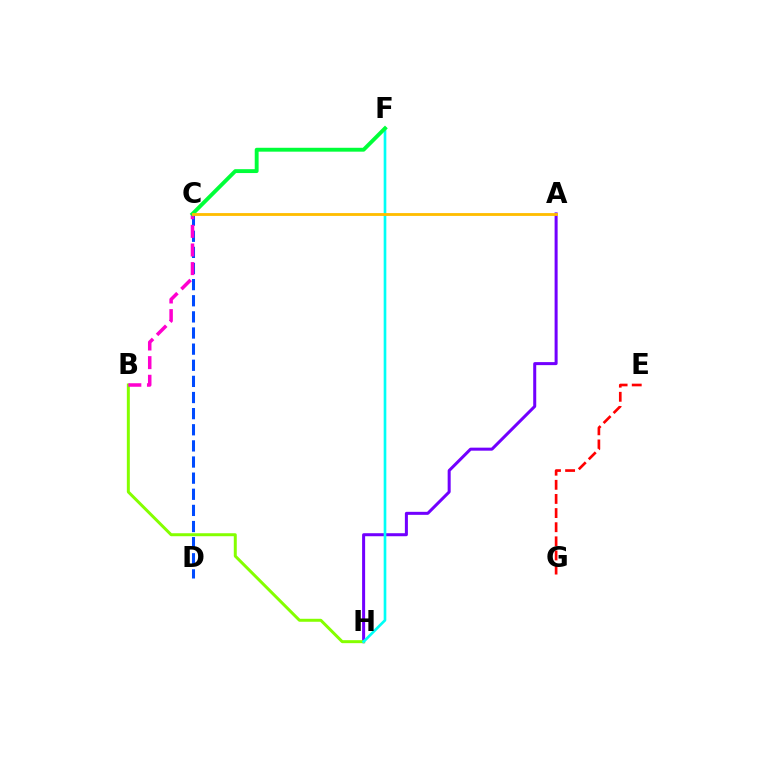{('A', 'H'): [{'color': '#7200ff', 'line_style': 'solid', 'thickness': 2.18}], ('B', 'H'): [{'color': '#84ff00', 'line_style': 'solid', 'thickness': 2.15}], ('E', 'G'): [{'color': '#ff0000', 'line_style': 'dashed', 'thickness': 1.92}], ('C', 'D'): [{'color': '#004bff', 'line_style': 'dashed', 'thickness': 2.19}], ('B', 'C'): [{'color': '#ff00cf', 'line_style': 'dashed', 'thickness': 2.53}], ('F', 'H'): [{'color': '#00fff6', 'line_style': 'solid', 'thickness': 1.91}], ('C', 'F'): [{'color': '#00ff39', 'line_style': 'solid', 'thickness': 2.79}], ('A', 'C'): [{'color': '#ffbd00', 'line_style': 'solid', 'thickness': 2.03}]}